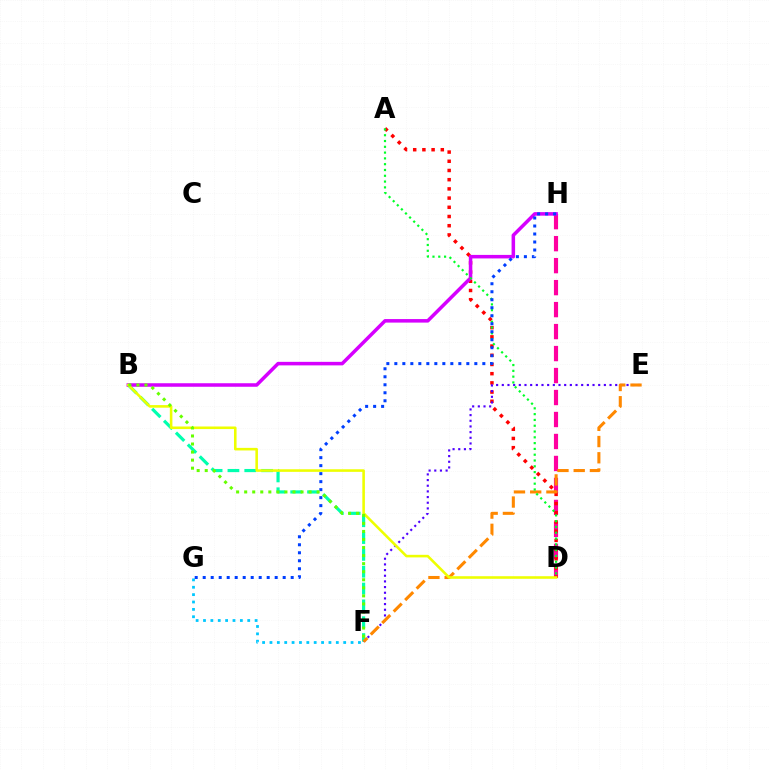{('D', 'H'): [{'color': '#ff00a0', 'line_style': 'dashed', 'thickness': 2.99}], ('A', 'D'): [{'color': '#ff0000', 'line_style': 'dotted', 'thickness': 2.5}, {'color': '#00ff27', 'line_style': 'dotted', 'thickness': 1.57}], ('B', 'F'): [{'color': '#00ffaf', 'line_style': 'dashed', 'thickness': 2.29}, {'color': '#66ff00', 'line_style': 'dotted', 'thickness': 2.19}], ('E', 'F'): [{'color': '#4f00ff', 'line_style': 'dotted', 'thickness': 1.54}, {'color': '#ff8800', 'line_style': 'dashed', 'thickness': 2.2}], ('B', 'H'): [{'color': '#d600ff', 'line_style': 'solid', 'thickness': 2.54}], ('B', 'D'): [{'color': '#eeff00', 'line_style': 'solid', 'thickness': 1.86}], ('F', 'G'): [{'color': '#00c7ff', 'line_style': 'dotted', 'thickness': 2.0}], ('G', 'H'): [{'color': '#003fff', 'line_style': 'dotted', 'thickness': 2.17}]}